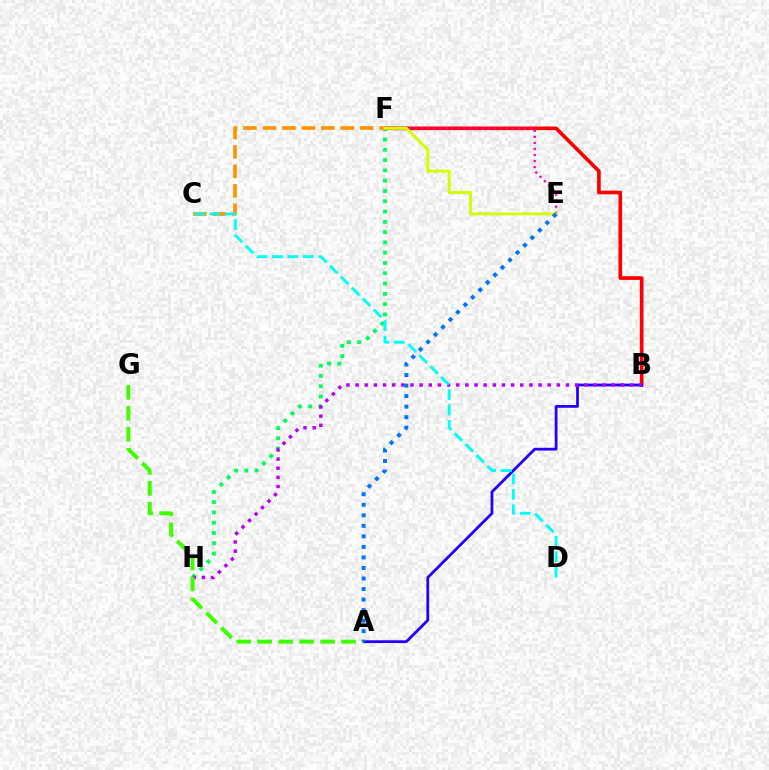{('F', 'H'): [{'color': '#00ff5c', 'line_style': 'dotted', 'thickness': 2.8}], ('B', 'F'): [{'color': '#ff0000', 'line_style': 'solid', 'thickness': 2.64}], ('E', 'F'): [{'color': '#ff00ac', 'line_style': 'dotted', 'thickness': 1.64}, {'color': '#d1ff00', 'line_style': 'solid', 'thickness': 2.11}], ('A', 'B'): [{'color': '#2500ff', 'line_style': 'solid', 'thickness': 2.0}], ('B', 'H'): [{'color': '#b900ff', 'line_style': 'dotted', 'thickness': 2.49}], ('C', 'F'): [{'color': '#ff9400', 'line_style': 'dashed', 'thickness': 2.64}], ('C', 'D'): [{'color': '#00fff6', 'line_style': 'dashed', 'thickness': 2.1}], ('A', 'G'): [{'color': '#3dff00', 'line_style': 'dashed', 'thickness': 2.85}], ('A', 'E'): [{'color': '#0074ff', 'line_style': 'dotted', 'thickness': 2.86}]}